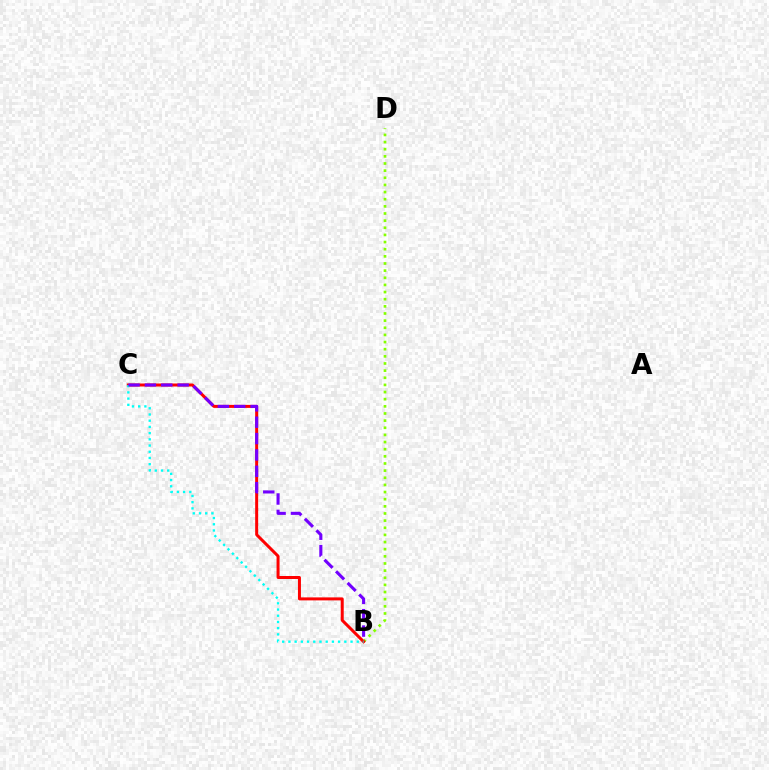{('B', 'D'): [{'color': '#84ff00', 'line_style': 'dotted', 'thickness': 1.94}], ('B', 'C'): [{'color': '#ff0000', 'line_style': 'solid', 'thickness': 2.16}, {'color': '#00fff6', 'line_style': 'dotted', 'thickness': 1.69}, {'color': '#7200ff', 'line_style': 'dashed', 'thickness': 2.22}]}